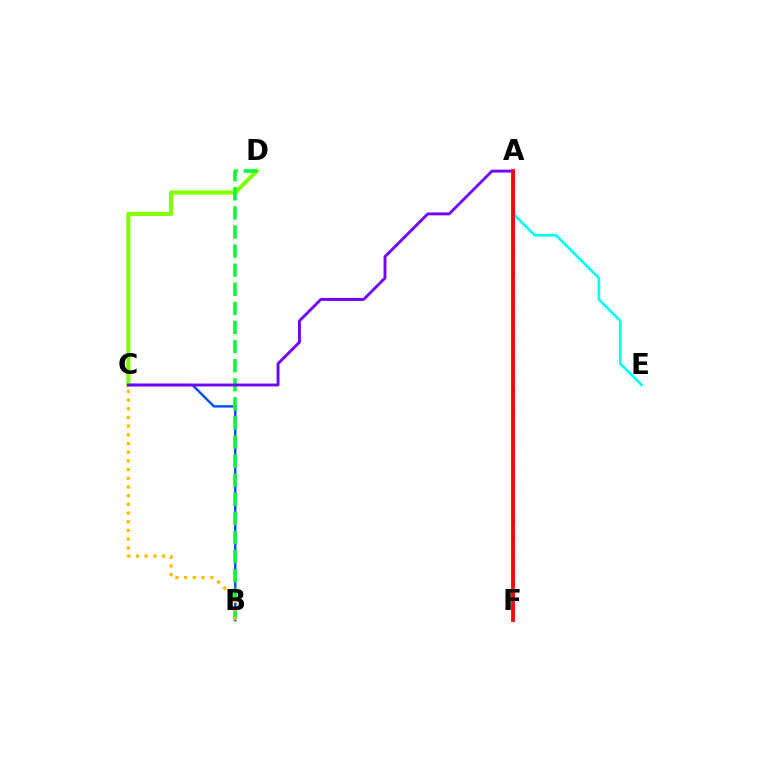{('A', 'E'): [{'color': '#00fff6', 'line_style': 'solid', 'thickness': 1.92}], ('B', 'C'): [{'color': '#004bff', 'line_style': 'solid', 'thickness': 1.71}, {'color': '#ffbd00', 'line_style': 'dotted', 'thickness': 2.36}], ('C', 'D'): [{'color': '#84ff00', 'line_style': 'solid', 'thickness': 2.99}], ('A', 'F'): [{'color': '#ff00cf', 'line_style': 'dashed', 'thickness': 2.11}, {'color': '#ff0000', 'line_style': 'solid', 'thickness': 2.72}], ('B', 'D'): [{'color': '#00ff39', 'line_style': 'dashed', 'thickness': 2.59}], ('A', 'C'): [{'color': '#7200ff', 'line_style': 'solid', 'thickness': 2.08}]}